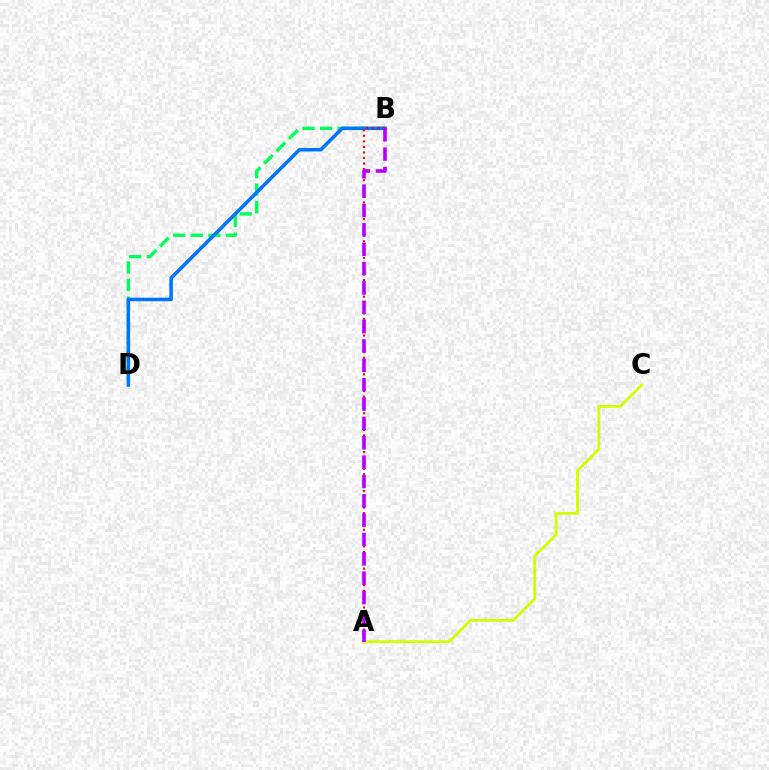{('B', 'D'): [{'color': '#00ff5c', 'line_style': 'dashed', 'thickness': 2.39}, {'color': '#0074ff', 'line_style': 'solid', 'thickness': 2.53}], ('A', 'C'): [{'color': '#d1ff00', 'line_style': 'solid', 'thickness': 2.01}], ('A', 'B'): [{'color': '#ff0000', 'line_style': 'dotted', 'thickness': 1.51}, {'color': '#b900ff', 'line_style': 'dashed', 'thickness': 2.63}]}